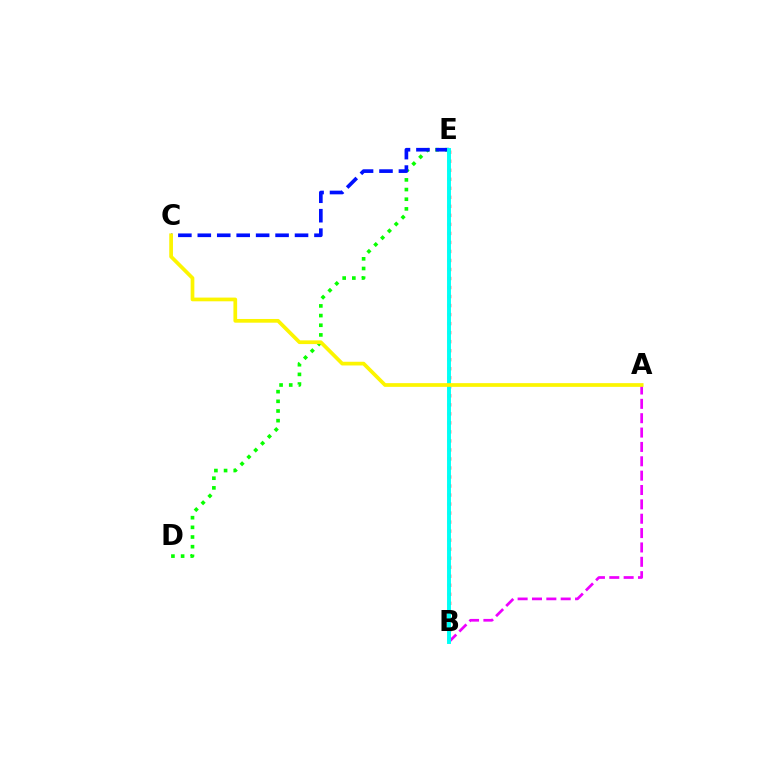{('D', 'E'): [{'color': '#08ff00', 'line_style': 'dotted', 'thickness': 2.63}], ('B', 'E'): [{'color': '#ff0000', 'line_style': 'dotted', 'thickness': 2.45}, {'color': '#00fff6', 'line_style': 'solid', 'thickness': 2.83}], ('C', 'E'): [{'color': '#0010ff', 'line_style': 'dashed', 'thickness': 2.64}], ('A', 'B'): [{'color': '#ee00ff', 'line_style': 'dashed', 'thickness': 1.95}], ('A', 'C'): [{'color': '#fcf500', 'line_style': 'solid', 'thickness': 2.67}]}